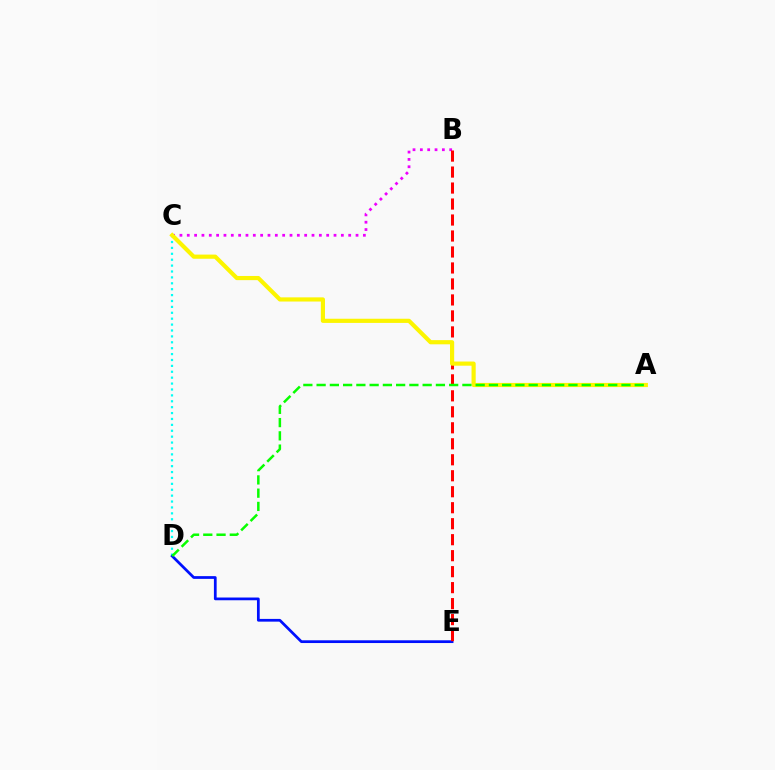{('C', 'D'): [{'color': '#00fff6', 'line_style': 'dotted', 'thickness': 1.6}], ('B', 'C'): [{'color': '#ee00ff', 'line_style': 'dotted', 'thickness': 1.99}], ('D', 'E'): [{'color': '#0010ff', 'line_style': 'solid', 'thickness': 1.97}], ('B', 'E'): [{'color': '#ff0000', 'line_style': 'dashed', 'thickness': 2.17}], ('A', 'C'): [{'color': '#fcf500', 'line_style': 'solid', 'thickness': 3.0}], ('A', 'D'): [{'color': '#08ff00', 'line_style': 'dashed', 'thickness': 1.8}]}